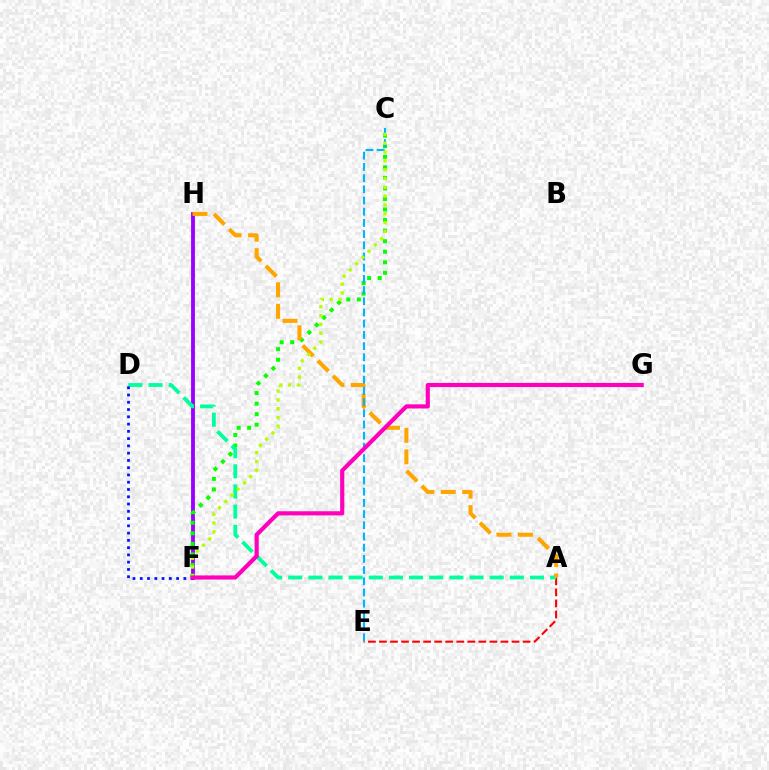{('F', 'H'): [{'color': '#9b00ff', 'line_style': 'solid', 'thickness': 2.77}], ('A', 'E'): [{'color': '#ff0000', 'line_style': 'dashed', 'thickness': 1.5}], ('C', 'F'): [{'color': '#08ff00', 'line_style': 'dotted', 'thickness': 2.87}, {'color': '#b3ff00', 'line_style': 'dotted', 'thickness': 2.39}], ('A', 'D'): [{'color': '#00ff9d', 'line_style': 'dashed', 'thickness': 2.74}], ('A', 'H'): [{'color': '#ffa500', 'line_style': 'dashed', 'thickness': 2.92}], ('D', 'F'): [{'color': '#0010ff', 'line_style': 'dotted', 'thickness': 1.97}], ('C', 'E'): [{'color': '#00b5ff', 'line_style': 'dashed', 'thickness': 1.52}], ('F', 'G'): [{'color': '#ff00bd', 'line_style': 'solid', 'thickness': 2.99}]}